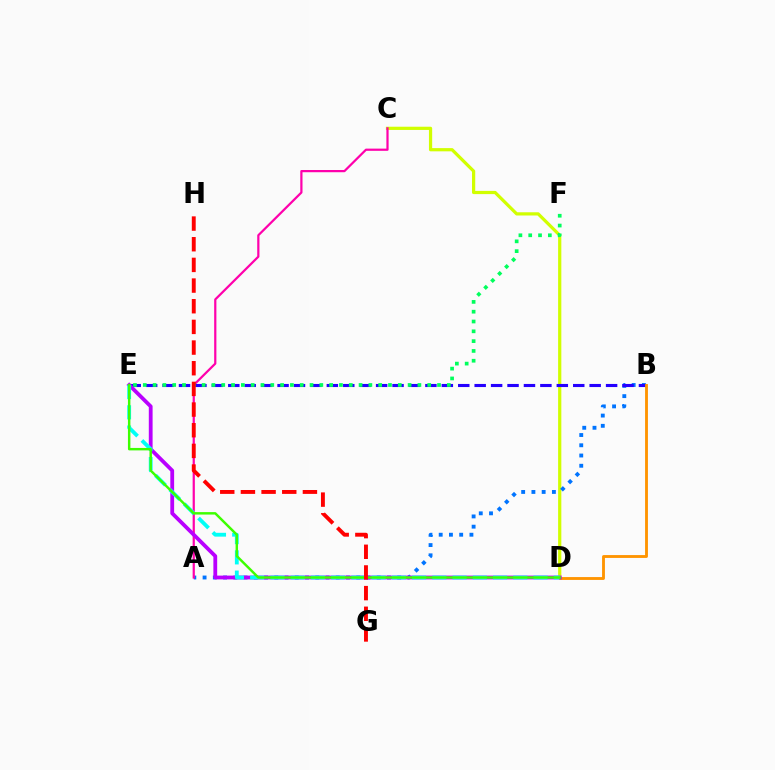{('C', 'D'): [{'color': '#d1ff00', 'line_style': 'solid', 'thickness': 2.32}], ('A', 'B'): [{'color': '#0074ff', 'line_style': 'dotted', 'thickness': 2.78}], ('A', 'C'): [{'color': '#ff00ac', 'line_style': 'solid', 'thickness': 1.6}], ('B', 'E'): [{'color': '#2500ff', 'line_style': 'dashed', 'thickness': 2.23}], ('B', 'D'): [{'color': '#ff9400', 'line_style': 'solid', 'thickness': 2.05}], ('D', 'E'): [{'color': '#b900ff', 'line_style': 'solid', 'thickness': 2.73}, {'color': '#00fff6', 'line_style': 'dashed', 'thickness': 2.75}, {'color': '#3dff00', 'line_style': 'solid', 'thickness': 1.76}], ('E', 'F'): [{'color': '#00ff5c', 'line_style': 'dotted', 'thickness': 2.66}], ('G', 'H'): [{'color': '#ff0000', 'line_style': 'dashed', 'thickness': 2.81}]}